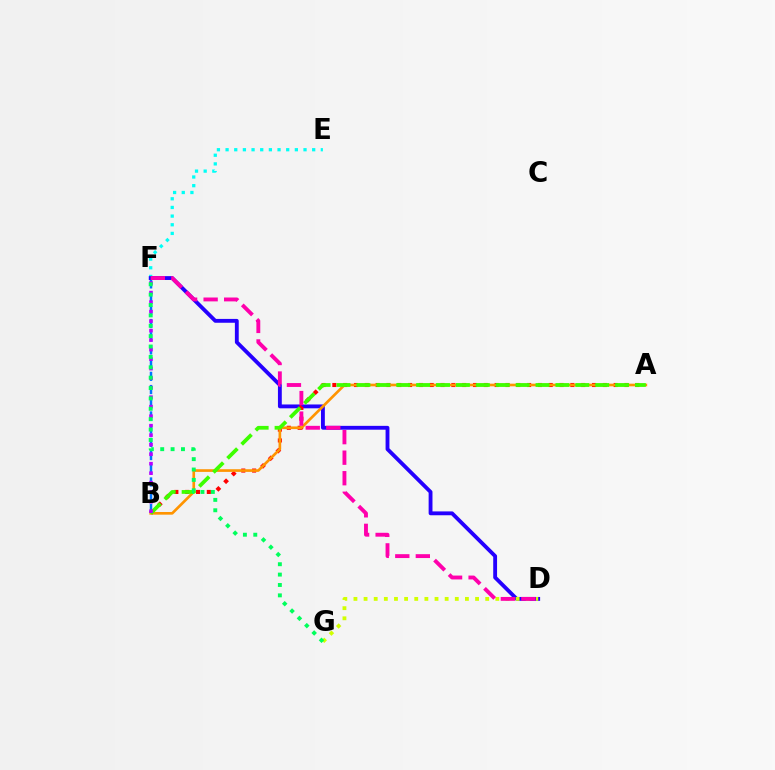{('E', 'F'): [{'color': '#00fff6', 'line_style': 'dotted', 'thickness': 2.35}], ('B', 'F'): [{'color': '#0074ff', 'line_style': 'dashed', 'thickness': 1.79}, {'color': '#b900ff', 'line_style': 'dotted', 'thickness': 2.58}], ('D', 'F'): [{'color': '#2500ff', 'line_style': 'solid', 'thickness': 2.77}, {'color': '#ff00ac', 'line_style': 'dashed', 'thickness': 2.79}], ('A', 'B'): [{'color': '#ff0000', 'line_style': 'dotted', 'thickness': 2.94}, {'color': '#ff9400', 'line_style': 'solid', 'thickness': 1.92}, {'color': '#3dff00', 'line_style': 'dashed', 'thickness': 2.7}], ('D', 'G'): [{'color': '#d1ff00', 'line_style': 'dotted', 'thickness': 2.75}], ('F', 'G'): [{'color': '#00ff5c', 'line_style': 'dotted', 'thickness': 2.82}]}